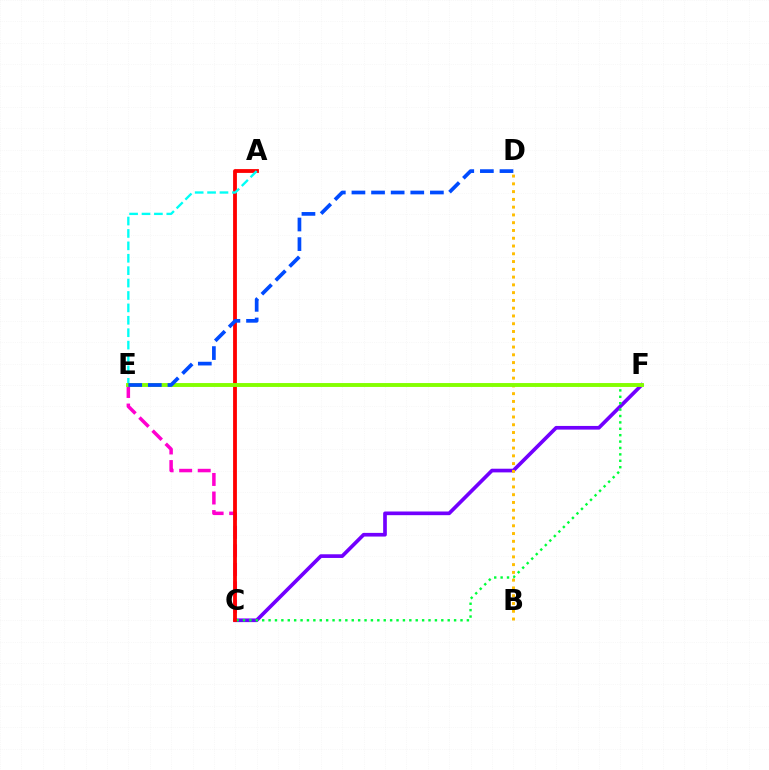{('C', 'F'): [{'color': '#7200ff', 'line_style': 'solid', 'thickness': 2.64}, {'color': '#00ff39', 'line_style': 'dotted', 'thickness': 1.74}], ('C', 'E'): [{'color': '#ff00cf', 'line_style': 'dashed', 'thickness': 2.52}], ('A', 'C'): [{'color': '#ff0000', 'line_style': 'solid', 'thickness': 2.75}], ('B', 'D'): [{'color': '#ffbd00', 'line_style': 'dotted', 'thickness': 2.11}], ('A', 'E'): [{'color': '#00fff6', 'line_style': 'dashed', 'thickness': 1.69}], ('E', 'F'): [{'color': '#84ff00', 'line_style': 'solid', 'thickness': 2.8}], ('D', 'E'): [{'color': '#004bff', 'line_style': 'dashed', 'thickness': 2.66}]}